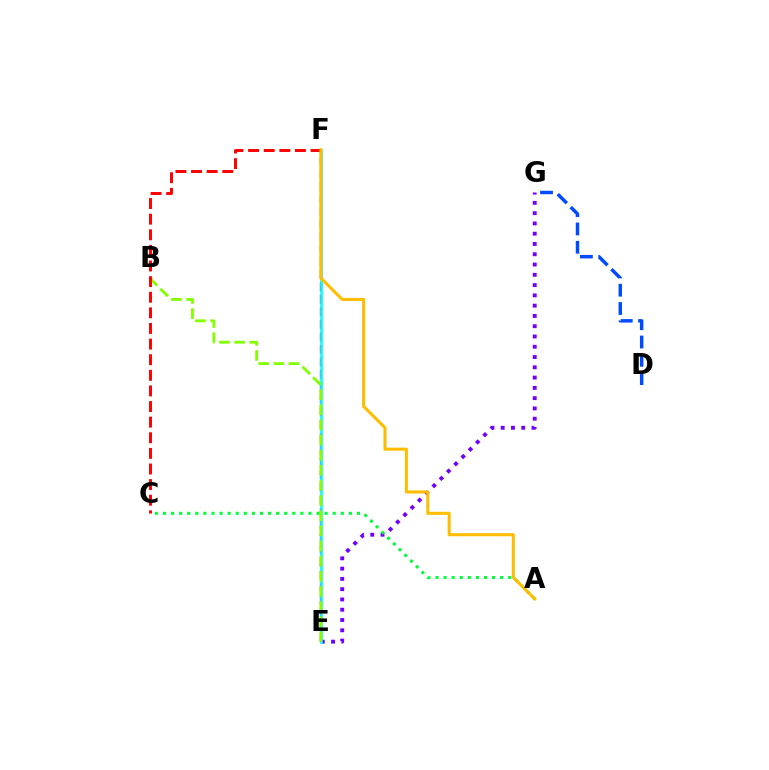{('E', 'F'): [{'color': '#ff00cf', 'line_style': 'dashed', 'thickness': 1.7}, {'color': '#00fff6', 'line_style': 'solid', 'thickness': 1.87}], ('E', 'G'): [{'color': '#7200ff', 'line_style': 'dotted', 'thickness': 2.79}], ('A', 'C'): [{'color': '#00ff39', 'line_style': 'dotted', 'thickness': 2.2}], ('B', 'E'): [{'color': '#84ff00', 'line_style': 'dashed', 'thickness': 2.06}], ('C', 'F'): [{'color': '#ff0000', 'line_style': 'dashed', 'thickness': 2.12}], ('A', 'F'): [{'color': '#ffbd00', 'line_style': 'solid', 'thickness': 2.19}], ('D', 'G'): [{'color': '#004bff', 'line_style': 'dashed', 'thickness': 2.49}]}